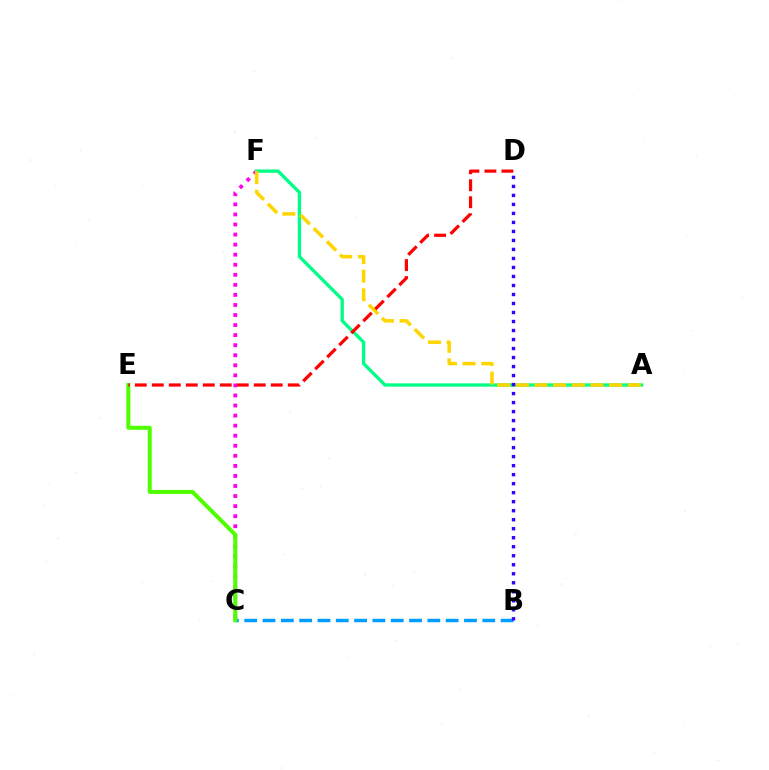{('C', 'F'): [{'color': '#ff00ed', 'line_style': 'dotted', 'thickness': 2.73}], ('B', 'C'): [{'color': '#009eff', 'line_style': 'dashed', 'thickness': 2.49}], ('A', 'F'): [{'color': '#00ff86', 'line_style': 'solid', 'thickness': 2.4}, {'color': '#ffd500', 'line_style': 'dashed', 'thickness': 2.53}], ('C', 'E'): [{'color': '#4fff00', 'line_style': 'solid', 'thickness': 2.88}], ('B', 'D'): [{'color': '#3700ff', 'line_style': 'dotted', 'thickness': 2.45}], ('D', 'E'): [{'color': '#ff0000', 'line_style': 'dashed', 'thickness': 2.31}]}